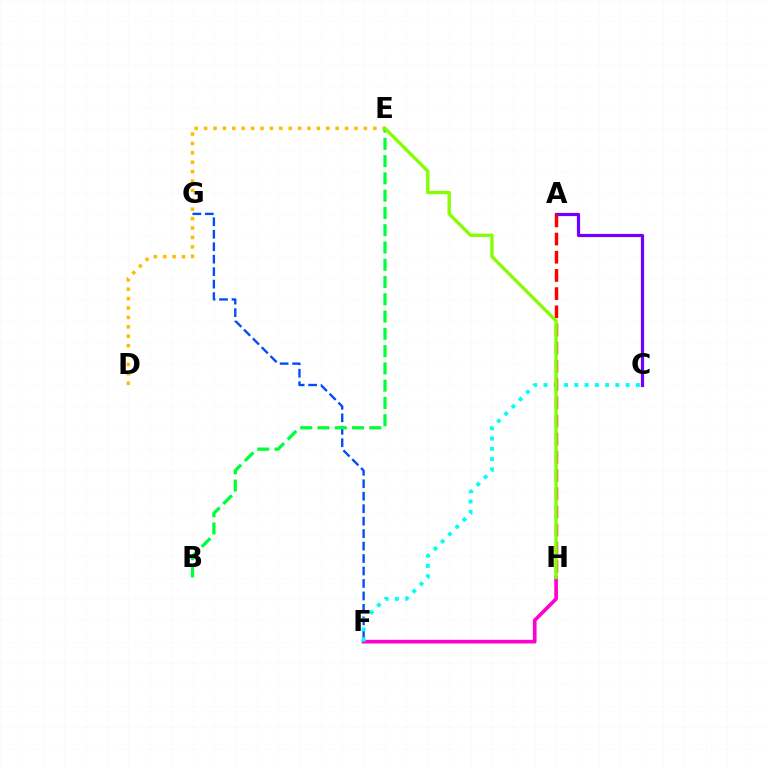{('F', 'G'): [{'color': '#004bff', 'line_style': 'dashed', 'thickness': 1.69}], ('D', 'E'): [{'color': '#ffbd00', 'line_style': 'dotted', 'thickness': 2.55}], ('A', 'C'): [{'color': '#7200ff', 'line_style': 'solid', 'thickness': 2.31}], ('F', 'H'): [{'color': '#ff00cf', 'line_style': 'solid', 'thickness': 2.64}], ('C', 'F'): [{'color': '#00fff6', 'line_style': 'dotted', 'thickness': 2.79}], ('A', 'H'): [{'color': '#ff0000', 'line_style': 'dashed', 'thickness': 2.47}], ('B', 'E'): [{'color': '#00ff39', 'line_style': 'dashed', 'thickness': 2.35}], ('E', 'H'): [{'color': '#84ff00', 'line_style': 'solid', 'thickness': 2.42}]}